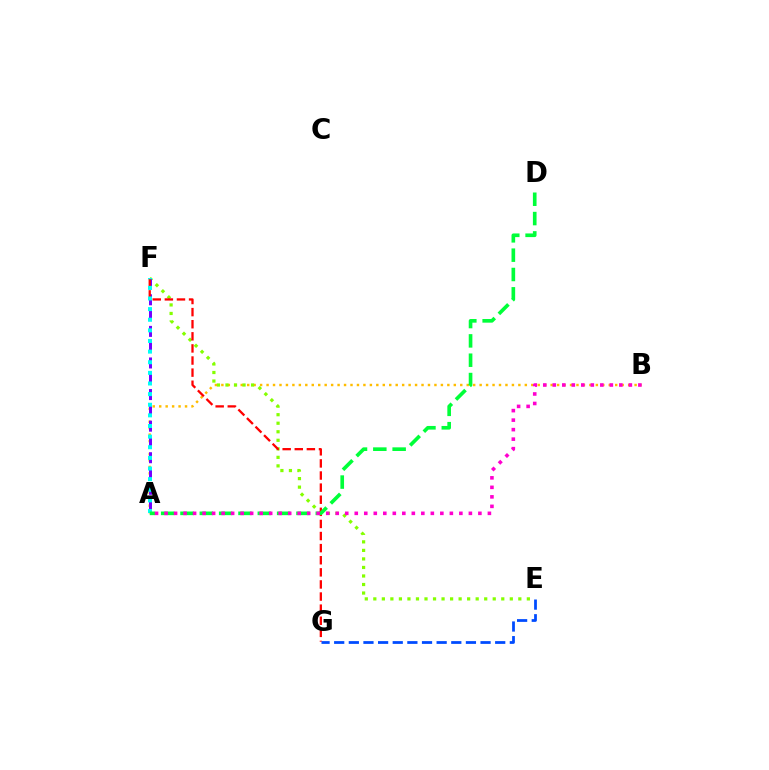{('A', 'B'): [{'color': '#ffbd00', 'line_style': 'dotted', 'thickness': 1.75}, {'color': '#ff00cf', 'line_style': 'dotted', 'thickness': 2.58}], ('E', 'F'): [{'color': '#84ff00', 'line_style': 'dotted', 'thickness': 2.32}], ('A', 'F'): [{'color': '#7200ff', 'line_style': 'dashed', 'thickness': 2.15}, {'color': '#00fff6', 'line_style': 'dotted', 'thickness': 2.89}], ('F', 'G'): [{'color': '#ff0000', 'line_style': 'dashed', 'thickness': 1.64}], ('E', 'G'): [{'color': '#004bff', 'line_style': 'dashed', 'thickness': 1.99}], ('A', 'D'): [{'color': '#00ff39', 'line_style': 'dashed', 'thickness': 2.63}]}